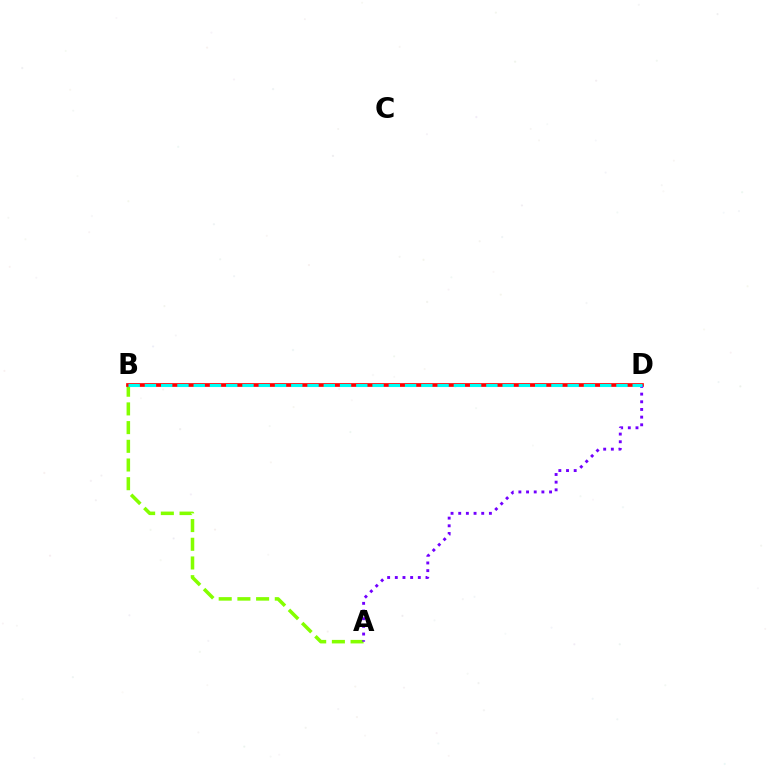{('A', 'B'): [{'color': '#84ff00', 'line_style': 'dashed', 'thickness': 2.54}], ('B', 'D'): [{'color': '#ff0000', 'line_style': 'solid', 'thickness': 2.66}, {'color': '#00fff6', 'line_style': 'dashed', 'thickness': 2.21}], ('A', 'D'): [{'color': '#7200ff', 'line_style': 'dotted', 'thickness': 2.08}]}